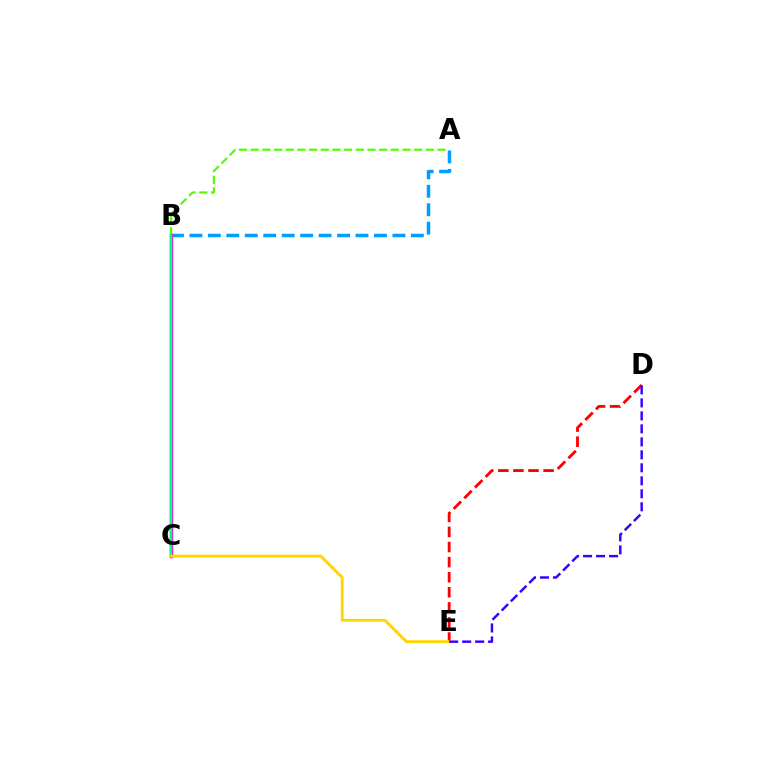{('A', 'B'): [{'color': '#009eff', 'line_style': 'dashed', 'thickness': 2.51}, {'color': '#4fff00', 'line_style': 'dashed', 'thickness': 1.59}], ('D', 'E'): [{'color': '#ff0000', 'line_style': 'dashed', 'thickness': 2.05}, {'color': '#3700ff', 'line_style': 'dashed', 'thickness': 1.76}], ('B', 'C'): [{'color': '#ff00ed', 'line_style': 'solid', 'thickness': 2.52}, {'color': '#00ff86', 'line_style': 'solid', 'thickness': 1.76}], ('C', 'E'): [{'color': '#ffd500', 'line_style': 'solid', 'thickness': 2.05}]}